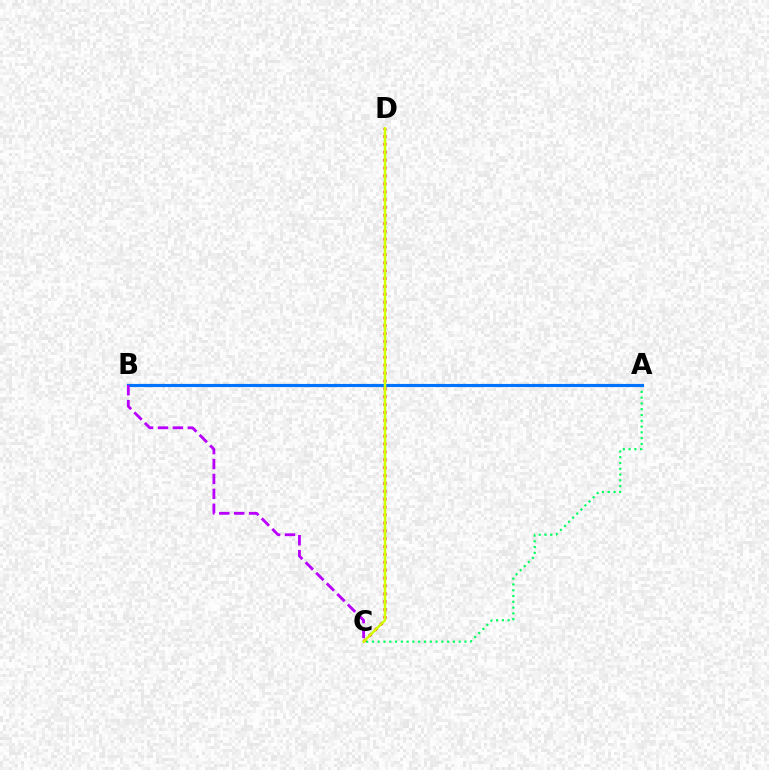{('A', 'C'): [{'color': '#00ff5c', 'line_style': 'dotted', 'thickness': 1.57}], ('A', 'B'): [{'color': '#0074ff', 'line_style': 'solid', 'thickness': 2.27}], ('B', 'C'): [{'color': '#b900ff', 'line_style': 'dashed', 'thickness': 2.03}], ('C', 'D'): [{'color': '#ff0000', 'line_style': 'dotted', 'thickness': 2.14}, {'color': '#d1ff00', 'line_style': 'solid', 'thickness': 1.77}]}